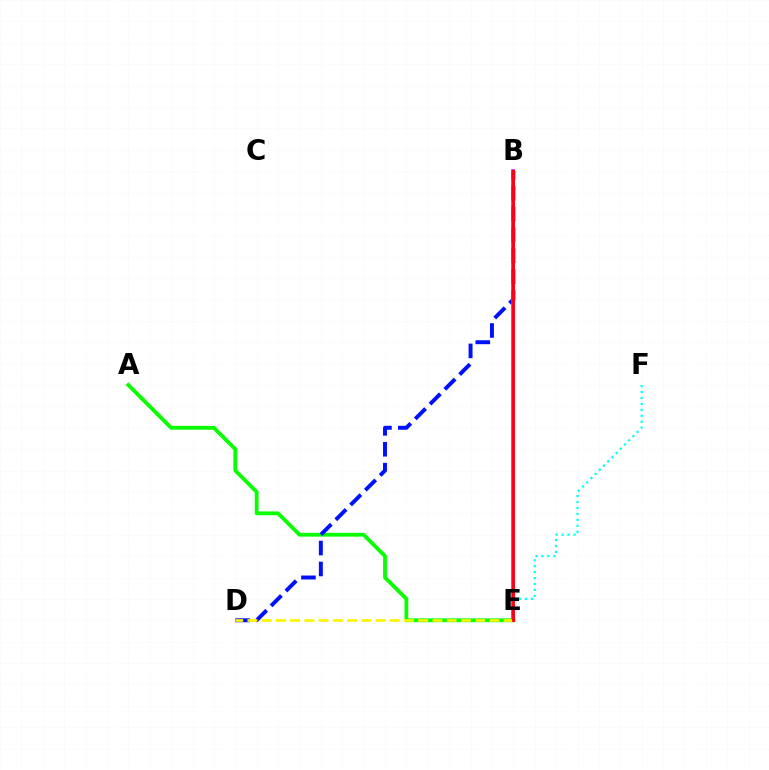{('A', 'E'): [{'color': '#08ff00', 'line_style': 'solid', 'thickness': 2.74}], ('E', 'F'): [{'color': '#00fff6', 'line_style': 'dotted', 'thickness': 1.61}], ('B', 'D'): [{'color': '#0010ff', 'line_style': 'dashed', 'thickness': 2.84}], ('B', 'E'): [{'color': '#ee00ff', 'line_style': 'solid', 'thickness': 2.62}, {'color': '#ff0000', 'line_style': 'solid', 'thickness': 2.03}], ('D', 'E'): [{'color': '#fcf500', 'line_style': 'dashed', 'thickness': 1.93}]}